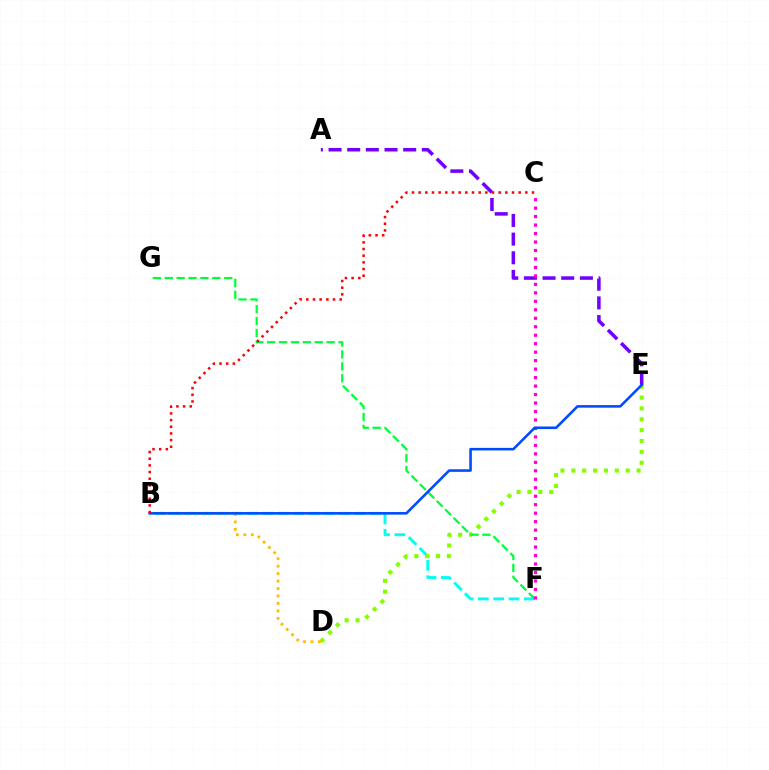{('B', 'F'): [{'color': '#00fff6', 'line_style': 'dashed', 'thickness': 2.08}], ('D', 'E'): [{'color': '#84ff00', 'line_style': 'dotted', 'thickness': 2.95}], ('A', 'E'): [{'color': '#7200ff', 'line_style': 'dashed', 'thickness': 2.54}], ('B', 'D'): [{'color': '#ffbd00', 'line_style': 'dotted', 'thickness': 2.02}], ('F', 'G'): [{'color': '#00ff39', 'line_style': 'dashed', 'thickness': 1.62}], ('C', 'F'): [{'color': '#ff00cf', 'line_style': 'dotted', 'thickness': 2.3}], ('B', 'E'): [{'color': '#004bff', 'line_style': 'solid', 'thickness': 1.85}], ('B', 'C'): [{'color': '#ff0000', 'line_style': 'dotted', 'thickness': 1.81}]}